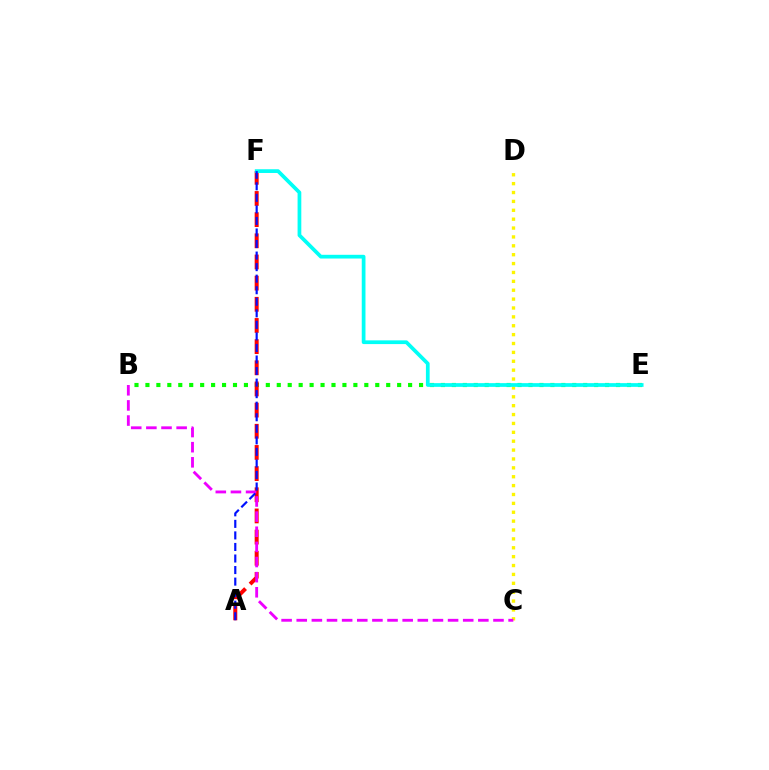{('B', 'E'): [{'color': '#08ff00', 'line_style': 'dotted', 'thickness': 2.97}], ('A', 'F'): [{'color': '#ff0000', 'line_style': 'dashed', 'thickness': 2.88}, {'color': '#0010ff', 'line_style': 'dashed', 'thickness': 1.57}], ('C', 'D'): [{'color': '#fcf500', 'line_style': 'dotted', 'thickness': 2.41}], ('B', 'C'): [{'color': '#ee00ff', 'line_style': 'dashed', 'thickness': 2.06}], ('E', 'F'): [{'color': '#00fff6', 'line_style': 'solid', 'thickness': 2.69}]}